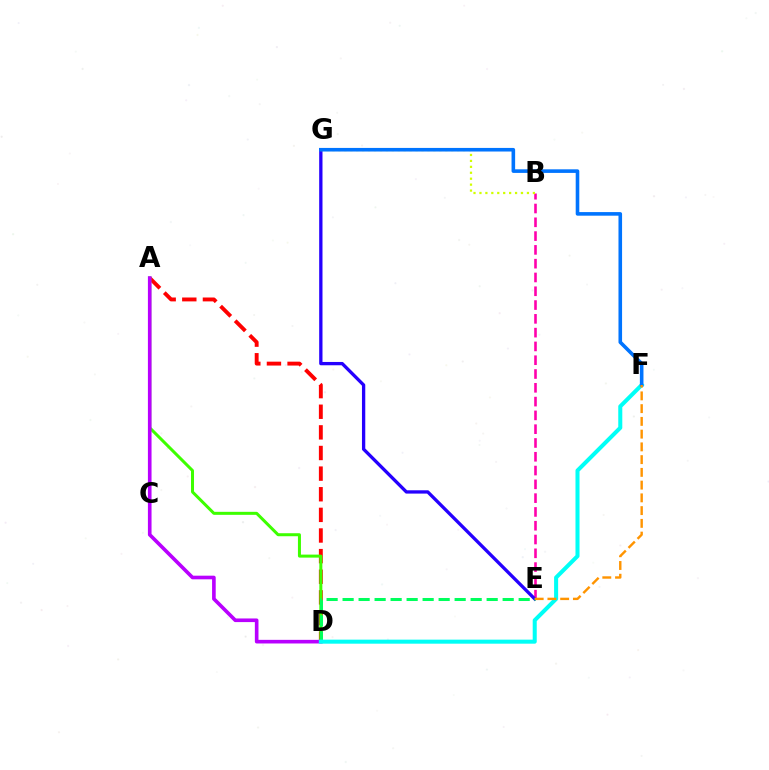{('B', 'E'): [{'color': '#ff00ac', 'line_style': 'dashed', 'thickness': 1.87}], ('E', 'G'): [{'color': '#2500ff', 'line_style': 'solid', 'thickness': 2.38}], ('A', 'D'): [{'color': '#ff0000', 'line_style': 'dashed', 'thickness': 2.8}, {'color': '#3dff00', 'line_style': 'solid', 'thickness': 2.17}, {'color': '#b900ff', 'line_style': 'solid', 'thickness': 2.61}], ('B', 'G'): [{'color': '#d1ff00', 'line_style': 'dotted', 'thickness': 1.61}], ('D', 'E'): [{'color': '#00ff5c', 'line_style': 'dashed', 'thickness': 2.17}], ('D', 'F'): [{'color': '#00fff6', 'line_style': 'solid', 'thickness': 2.91}], ('F', 'G'): [{'color': '#0074ff', 'line_style': 'solid', 'thickness': 2.59}], ('E', 'F'): [{'color': '#ff9400', 'line_style': 'dashed', 'thickness': 1.73}]}